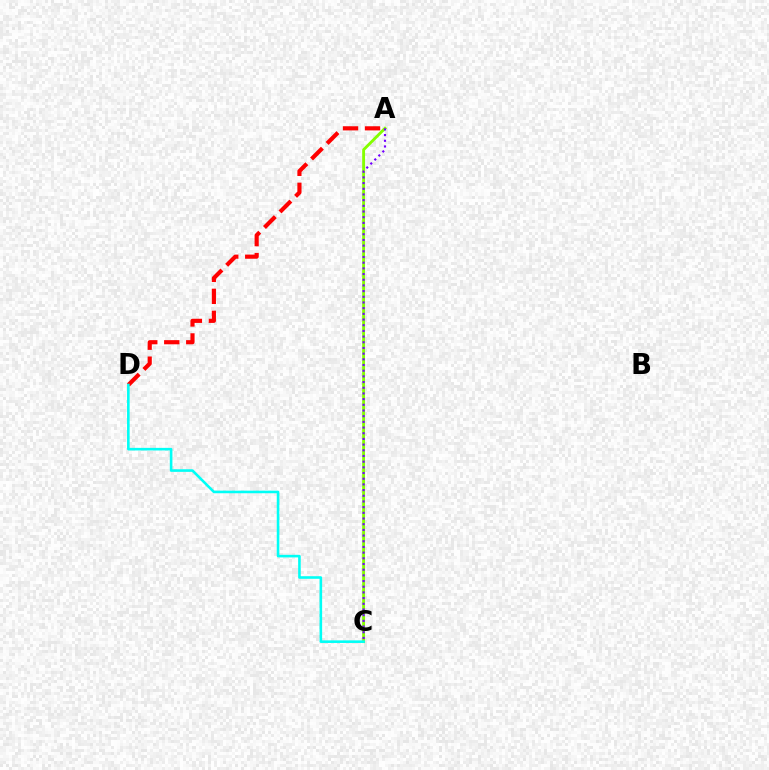{('A', 'D'): [{'color': '#ff0000', 'line_style': 'dashed', 'thickness': 2.99}], ('A', 'C'): [{'color': '#84ff00', 'line_style': 'solid', 'thickness': 2.06}, {'color': '#7200ff', 'line_style': 'dotted', 'thickness': 1.54}], ('C', 'D'): [{'color': '#00fff6', 'line_style': 'solid', 'thickness': 1.87}]}